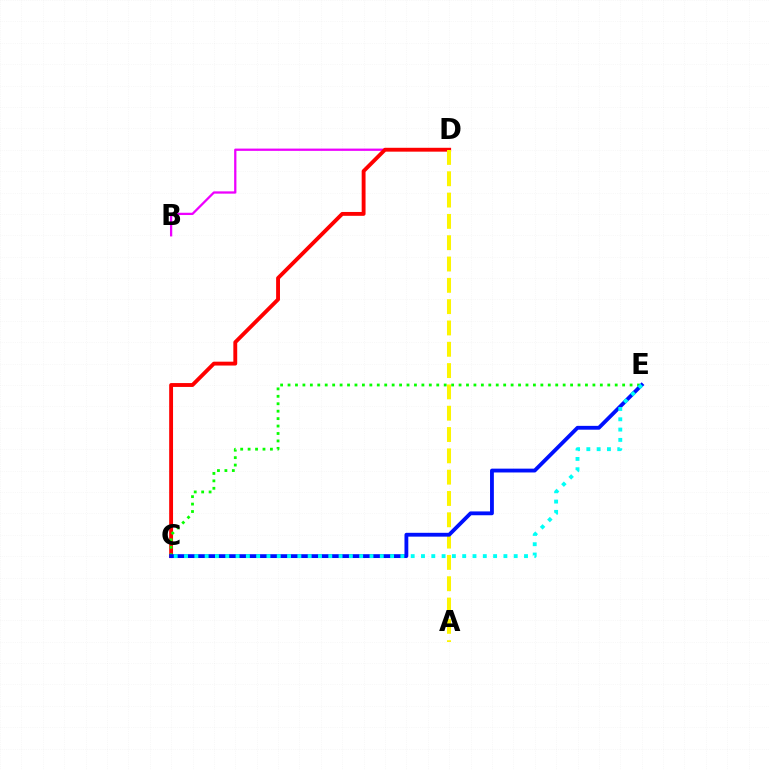{('B', 'D'): [{'color': '#ee00ff', 'line_style': 'solid', 'thickness': 1.64}], ('C', 'D'): [{'color': '#ff0000', 'line_style': 'solid', 'thickness': 2.78}], ('C', 'E'): [{'color': '#08ff00', 'line_style': 'dotted', 'thickness': 2.02}, {'color': '#0010ff', 'line_style': 'solid', 'thickness': 2.76}, {'color': '#00fff6', 'line_style': 'dotted', 'thickness': 2.8}], ('A', 'D'): [{'color': '#fcf500', 'line_style': 'dashed', 'thickness': 2.9}]}